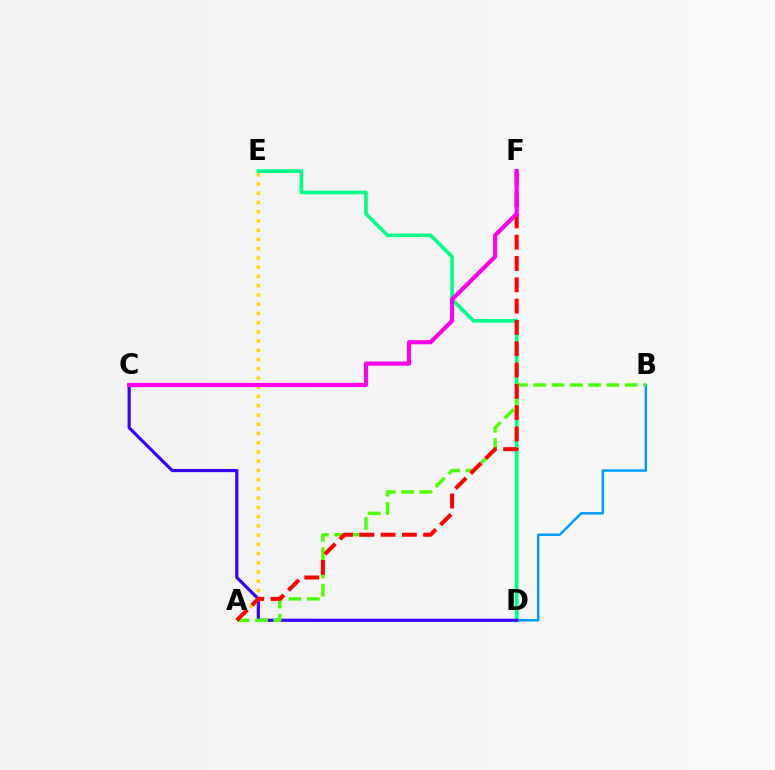{('A', 'E'): [{'color': '#ffd500', 'line_style': 'dotted', 'thickness': 2.51}], ('D', 'E'): [{'color': '#00ff86', 'line_style': 'solid', 'thickness': 2.62}], ('B', 'D'): [{'color': '#009eff', 'line_style': 'solid', 'thickness': 1.78}], ('C', 'D'): [{'color': '#3700ff', 'line_style': 'solid', 'thickness': 2.3}], ('A', 'B'): [{'color': '#4fff00', 'line_style': 'dashed', 'thickness': 2.49}], ('A', 'F'): [{'color': '#ff0000', 'line_style': 'dashed', 'thickness': 2.89}], ('C', 'F'): [{'color': '#ff00ed', 'line_style': 'solid', 'thickness': 3.0}]}